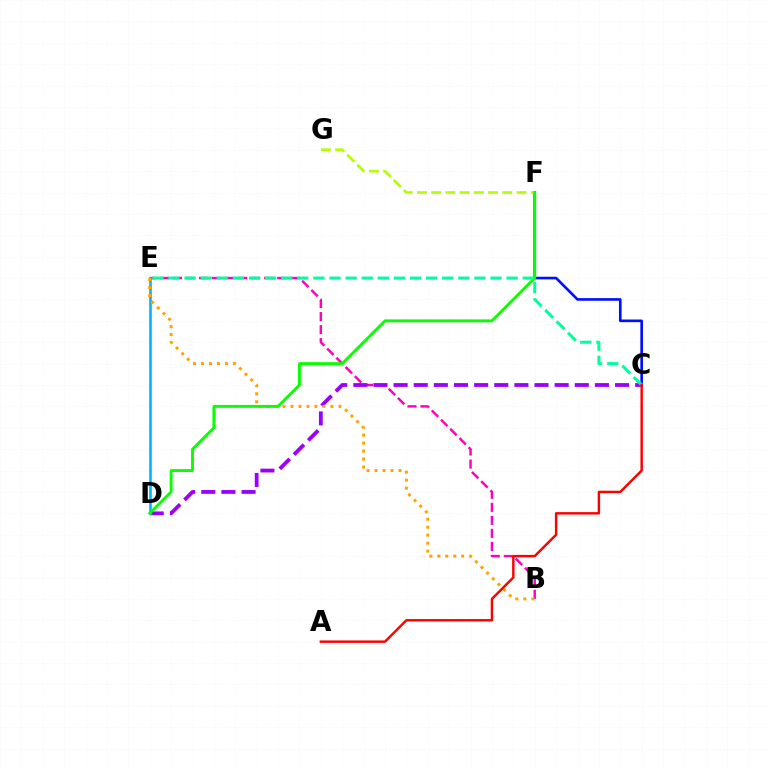{('B', 'E'): [{'color': '#ff00bd', 'line_style': 'dashed', 'thickness': 1.77}, {'color': '#ffa500', 'line_style': 'dotted', 'thickness': 2.17}], ('C', 'F'): [{'color': '#0010ff', 'line_style': 'solid', 'thickness': 1.91}], ('C', 'D'): [{'color': '#9b00ff', 'line_style': 'dashed', 'thickness': 2.73}], ('D', 'E'): [{'color': '#00b5ff', 'line_style': 'solid', 'thickness': 1.89}], ('F', 'G'): [{'color': '#b3ff00', 'line_style': 'dashed', 'thickness': 1.93}], ('D', 'F'): [{'color': '#08ff00', 'line_style': 'solid', 'thickness': 2.08}], ('C', 'E'): [{'color': '#00ff9d', 'line_style': 'dashed', 'thickness': 2.19}], ('A', 'C'): [{'color': '#ff0000', 'line_style': 'solid', 'thickness': 1.76}]}